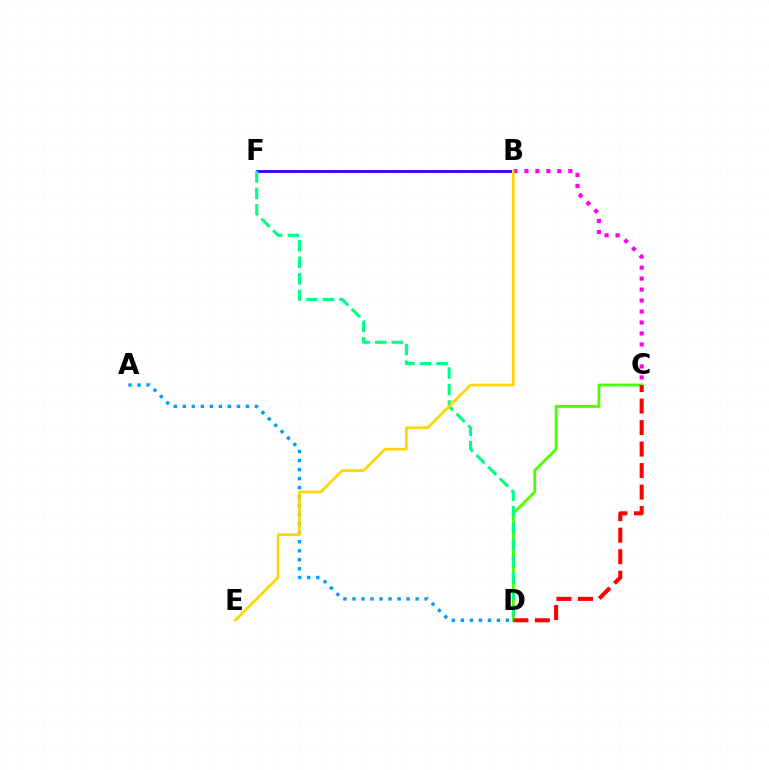{('B', 'C'): [{'color': '#ff00ed', 'line_style': 'dotted', 'thickness': 2.98}], ('A', 'D'): [{'color': '#009eff', 'line_style': 'dotted', 'thickness': 2.45}], ('B', 'F'): [{'color': '#3700ff', 'line_style': 'solid', 'thickness': 2.07}], ('C', 'D'): [{'color': '#4fff00', 'line_style': 'solid', 'thickness': 2.02}, {'color': '#ff0000', 'line_style': 'dashed', 'thickness': 2.92}], ('D', 'F'): [{'color': '#00ff86', 'line_style': 'dashed', 'thickness': 2.24}], ('B', 'E'): [{'color': '#ffd500', 'line_style': 'solid', 'thickness': 1.92}]}